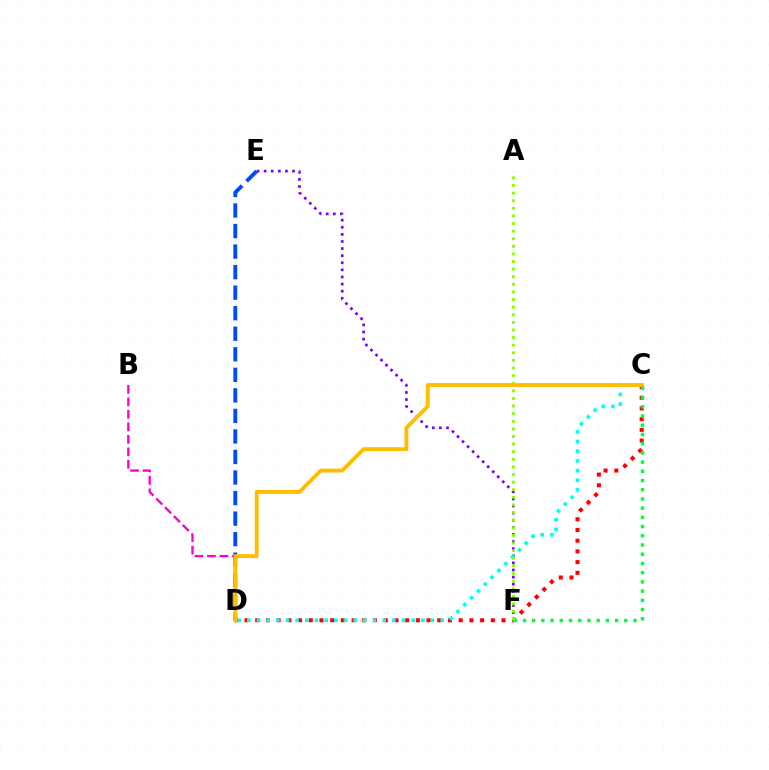{('C', 'D'): [{'color': '#ff0000', 'line_style': 'dotted', 'thickness': 2.91}, {'color': '#00fff6', 'line_style': 'dotted', 'thickness': 2.63}, {'color': '#ffbd00', 'line_style': 'solid', 'thickness': 2.79}], ('E', 'F'): [{'color': '#7200ff', 'line_style': 'dotted', 'thickness': 1.93}], ('B', 'D'): [{'color': '#ff00cf', 'line_style': 'dashed', 'thickness': 1.7}], ('D', 'E'): [{'color': '#004bff', 'line_style': 'dashed', 'thickness': 2.79}], ('C', 'F'): [{'color': '#00ff39', 'line_style': 'dotted', 'thickness': 2.5}], ('A', 'F'): [{'color': '#84ff00', 'line_style': 'dotted', 'thickness': 2.07}]}